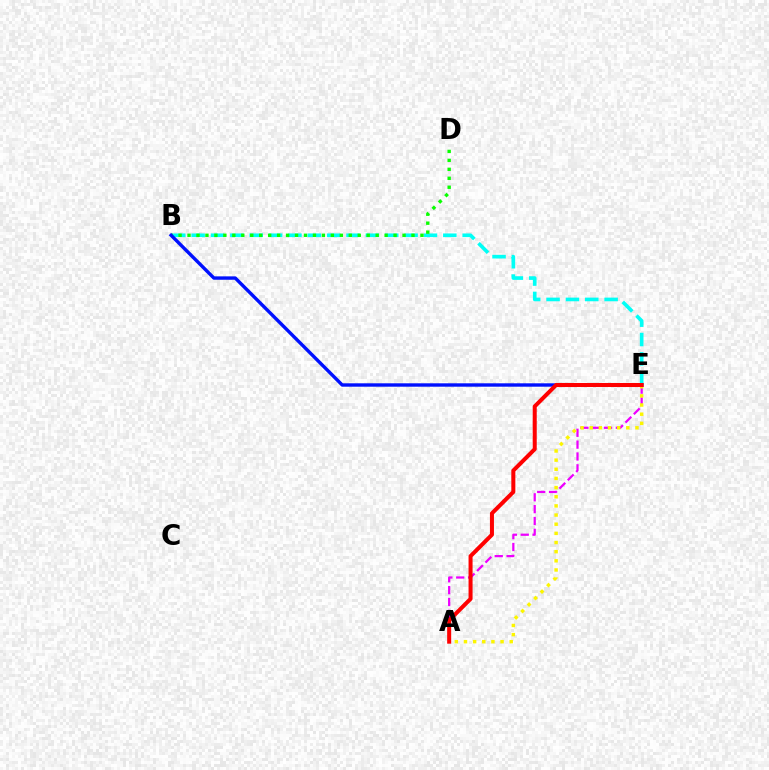{('B', 'E'): [{'color': '#00fff6', 'line_style': 'dashed', 'thickness': 2.63}, {'color': '#0010ff', 'line_style': 'solid', 'thickness': 2.44}], ('A', 'E'): [{'color': '#ee00ff', 'line_style': 'dashed', 'thickness': 1.61}, {'color': '#fcf500', 'line_style': 'dotted', 'thickness': 2.49}, {'color': '#ff0000', 'line_style': 'solid', 'thickness': 2.9}], ('B', 'D'): [{'color': '#08ff00', 'line_style': 'dotted', 'thickness': 2.43}]}